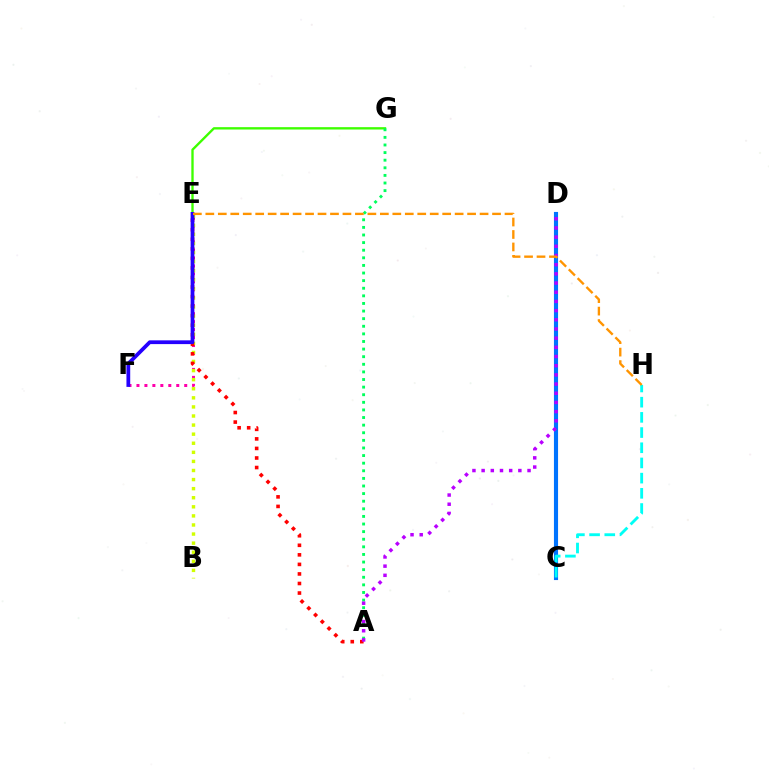{('E', 'G'): [{'color': '#3dff00', 'line_style': 'solid', 'thickness': 1.7}], ('E', 'F'): [{'color': '#ff00ac', 'line_style': 'dotted', 'thickness': 2.16}, {'color': '#2500ff', 'line_style': 'solid', 'thickness': 2.71}], ('A', 'G'): [{'color': '#00ff5c', 'line_style': 'dotted', 'thickness': 2.07}], ('B', 'E'): [{'color': '#d1ff00', 'line_style': 'dotted', 'thickness': 2.47}], ('C', 'D'): [{'color': '#0074ff', 'line_style': 'solid', 'thickness': 2.96}], ('C', 'H'): [{'color': '#00fff6', 'line_style': 'dashed', 'thickness': 2.06}], ('A', 'E'): [{'color': '#ff0000', 'line_style': 'dotted', 'thickness': 2.59}], ('A', 'D'): [{'color': '#b900ff', 'line_style': 'dotted', 'thickness': 2.5}], ('E', 'H'): [{'color': '#ff9400', 'line_style': 'dashed', 'thickness': 1.69}]}